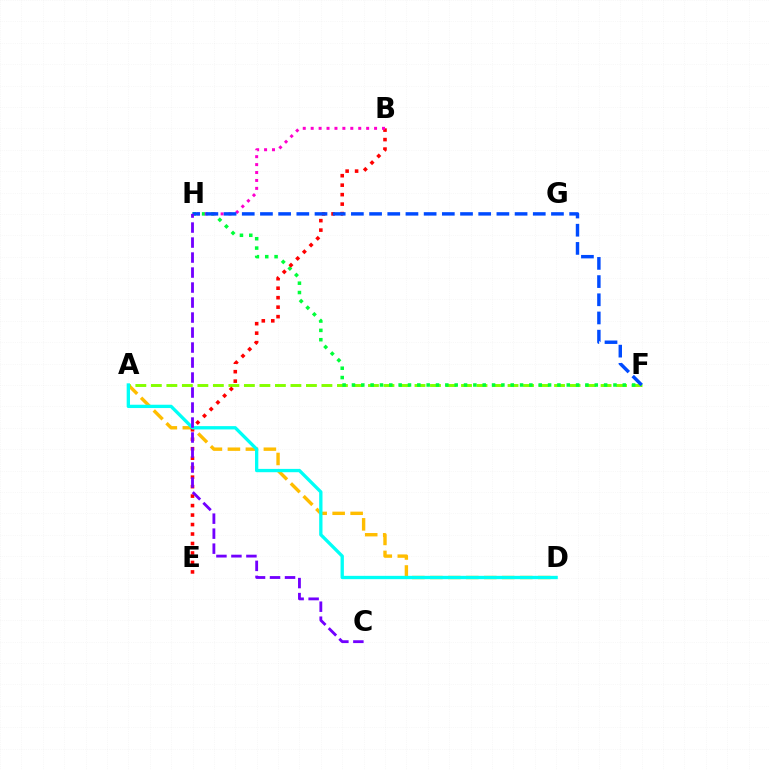{('A', 'D'): [{'color': '#ffbd00', 'line_style': 'dashed', 'thickness': 2.44}, {'color': '#00fff6', 'line_style': 'solid', 'thickness': 2.39}], ('A', 'F'): [{'color': '#84ff00', 'line_style': 'dashed', 'thickness': 2.11}], ('F', 'H'): [{'color': '#00ff39', 'line_style': 'dotted', 'thickness': 2.54}, {'color': '#004bff', 'line_style': 'dashed', 'thickness': 2.47}], ('B', 'E'): [{'color': '#ff0000', 'line_style': 'dotted', 'thickness': 2.57}], ('B', 'H'): [{'color': '#ff00cf', 'line_style': 'dotted', 'thickness': 2.15}], ('C', 'H'): [{'color': '#7200ff', 'line_style': 'dashed', 'thickness': 2.04}]}